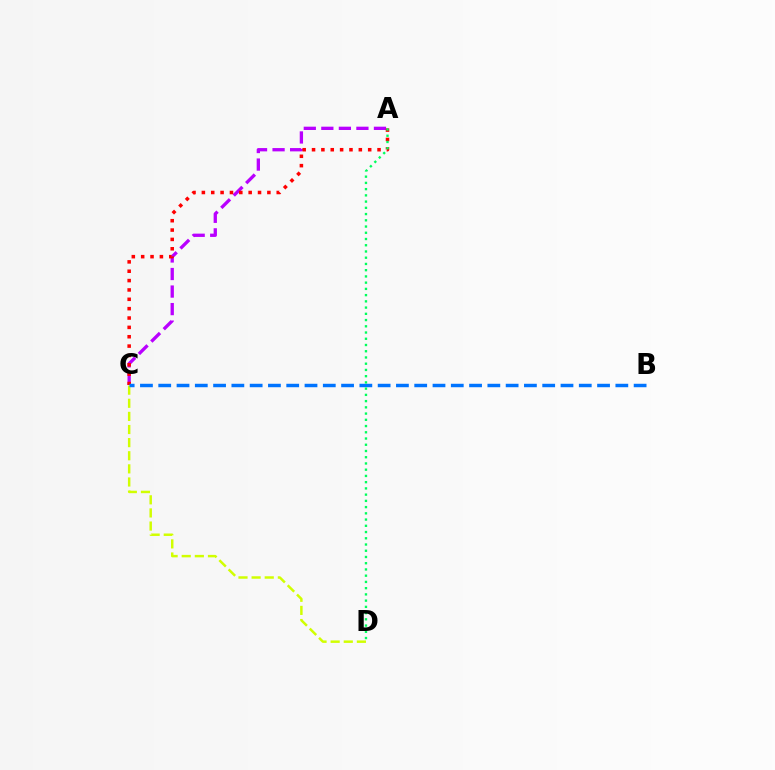{('A', 'C'): [{'color': '#b900ff', 'line_style': 'dashed', 'thickness': 2.38}, {'color': '#ff0000', 'line_style': 'dotted', 'thickness': 2.54}], ('C', 'D'): [{'color': '#d1ff00', 'line_style': 'dashed', 'thickness': 1.78}], ('B', 'C'): [{'color': '#0074ff', 'line_style': 'dashed', 'thickness': 2.48}], ('A', 'D'): [{'color': '#00ff5c', 'line_style': 'dotted', 'thickness': 1.69}]}